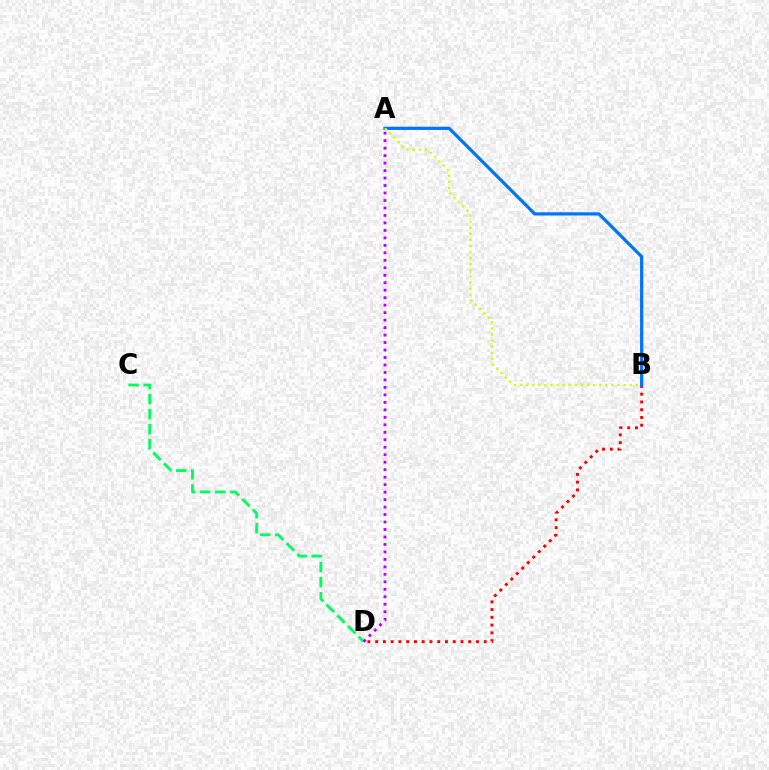{('B', 'D'): [{'color': '#ff0000', 'line_style': 'dotted', 'thickness': 2.11}], ('C', 'D'): [{'color': '#00ff5c', 'line_style': 'dashed', 'thickness': 2.05}], ('A', 'D'): [{'color': '#b900ff', 'line_style': 'dotted', 'thickness': 2.03}], ('A', 'B'): [{'color': '#0074ff', 'line_style': 'solid', 'thickness': 2.32}, {'color': '#d1ff00', 'line_style': 'dotted', 'thickness': 1.65}]}